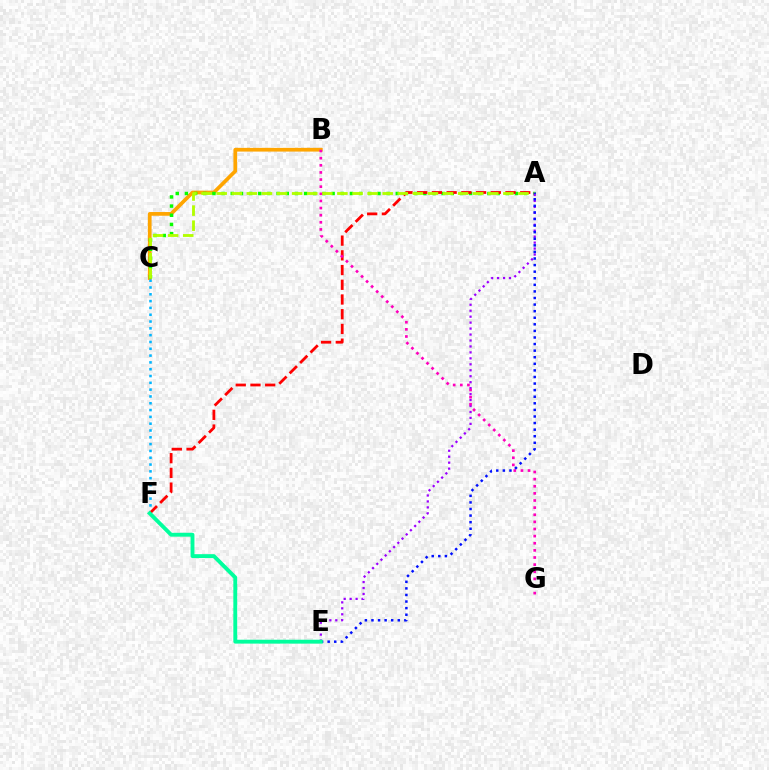{('B', 'C'): [{'color': '#ffa500', 'line_style': 'solid', 'thickness': 2.67}], ('C', 'F'): [{'color': '#00b5ff', 'line_style': 'dotted', 'thickness': 1.85}], ('A', 'C'): [{'color': '#08ff00', 'line_style': 'dotted', 'thickness': 2.49}, {'color': '#b3ff00', 'line_style': 'dashed', 'thickness': 2.05}], ('A', 'F'): [{'color': '#ff0000', 'line_style': 'dashed', 'thickness': 2.0}], ('A', 'E'): [{'color': '#9b00ff', 'line_style': 'dotted', 'thickness': 1.62}, {'color': '#0010ff', 'line_style': 'dotted', 'thickness': 1.79}], ('B', 'G'): [{'color': '#ff00bd', 'line_style': 'dotted', 'thickness': 1.94}], ('E', 'F'): [{'color': '#00ff9d', 'line_style': 'solid', 'thickness': 2.79}]}